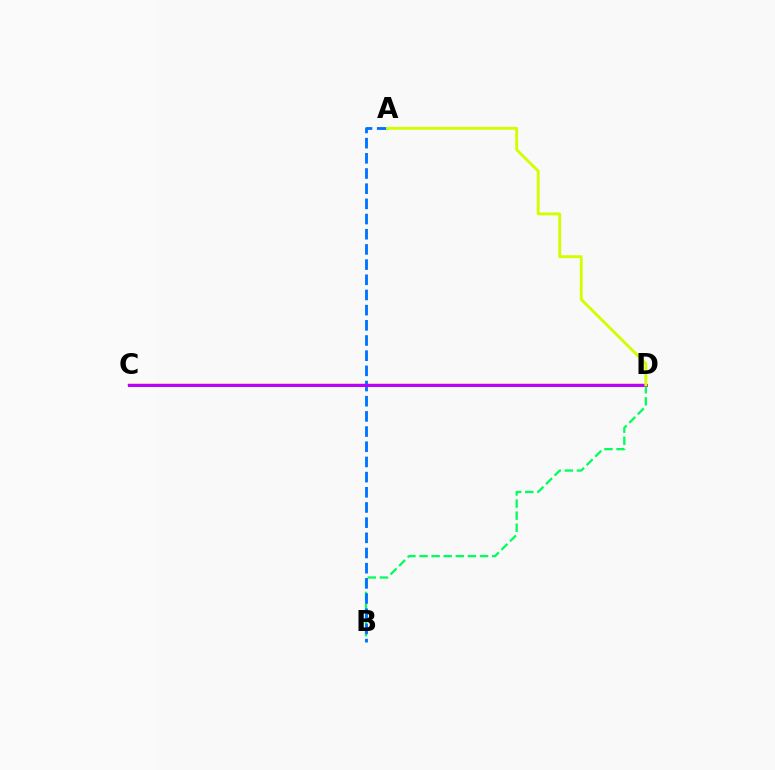{('C', 'D'): [{'color': '#ff0000', 'line_style': 'solid', 'thickness': 1.76}, {'color': '#b900ff', 'line_style': 'solid', 'thickness': 2.13}], ('B', 'D'): [{'color': '#00ff5c', 'line_style': 'dashed', 'thickness': 1.64}], ('A', 'B'): [{'color': '#0074ff', 'line_style': 'dashed', 'thickness': 2.06}], ('A', 'D'): [{'color': '#d1ff00', 'line_style': 'solid', 'thickness': 2.07}]}